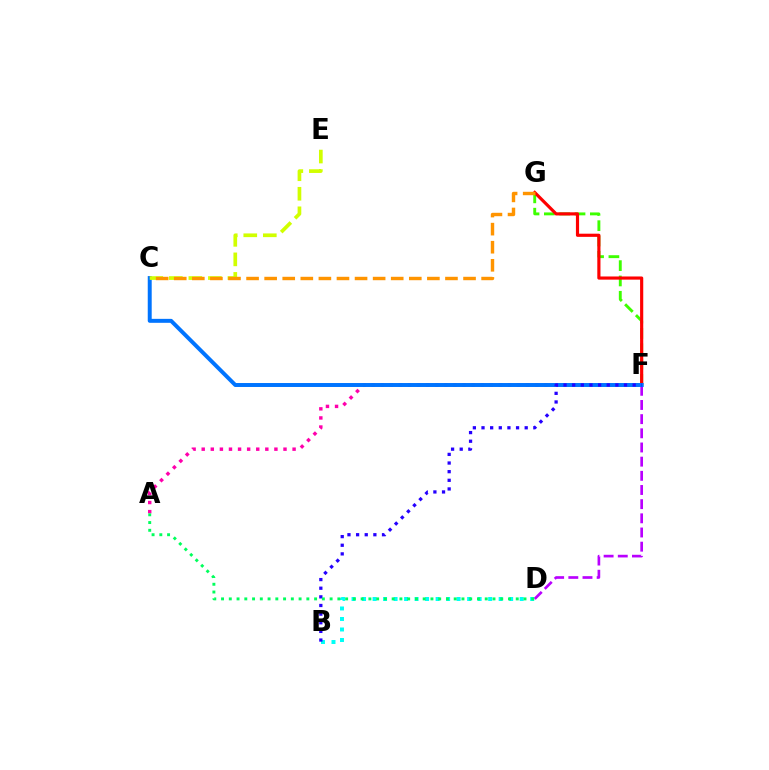{('F', 'G'): [{'color': '#3dff00', 'line_style': 'dashed', 'thickness': 2.08}, {'color': '#ff0000', 'line_style': 'solid', 'thickness': 2.28}], ('B', 'D'): [{'color': '#00fff6', 'line_style': 'dotted', 'thickness': 2.86}], ('A', 'F'): [{'color': '#ff00ac', 'line_style': 'dotted', 'thickness': 2.47}], ('D', 'F'): [{'color': '#b900ff', 'line_style': 'dashed', 'thickness': 1.92}], ('C', 'F'): [{'color': '#0074ff', 'line_style': 'solid', 'thickness': 2.85}], ('C', 'E'): [{'color': '#d1ff00', 'line_style': 'dashed', 'thickness': 2.65}], ('B', 'F'): [{'color': '#2500ff', 'line_style': 'dotted', 'thickness': 2.35}], ('A', 'D'): [{'color': '#00ff5c', 'line_style': 'dotted', 'thickness': 2.11}], ('C', 'G'): [{'color': '#ff9400', 'line_style': 'dashed', 'thickness': 2.46}]}